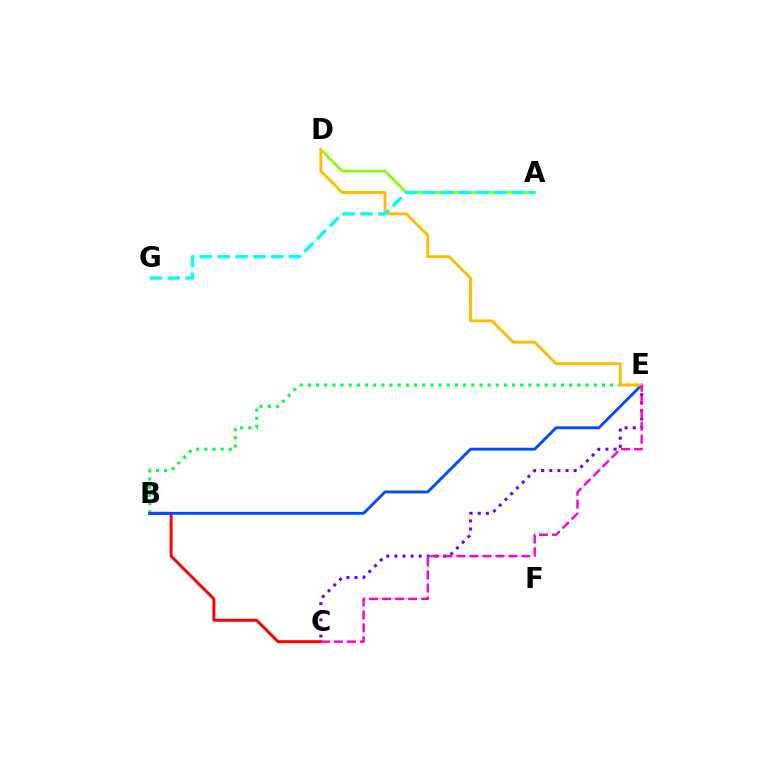{('B', 'C'): [{'color': '#ff0000', 'line_style': 'solid', 'thickness': 2.13}], ('C', 'E'): [{'color': '#7200ff', 'line_style': 'dotted', 'thickness': 2.21}, {'color': '#ff00cf', 'line_style': 'dashed', 'thickness': 1.77}], ('B', 'E'): [{'color': '#00ff39', 'line_style': 'dotted', 'thickness': 2.22}, {'color': '#004bff', 'line_style': 'solid', 'thickness': 2.06}], ('A', 'D'): [{'color': '#84ff00', 'line_style': 'solid', 'thickness': 1.9}], ('D', 'E'): [{'color': '#ffbd00', 'line_style': 'solid', 'thickness': 2.08}], ('A', 'G'): [{'color': '#00fff6', 'line_style': 'dashed', 'thickness': 2.42}]}